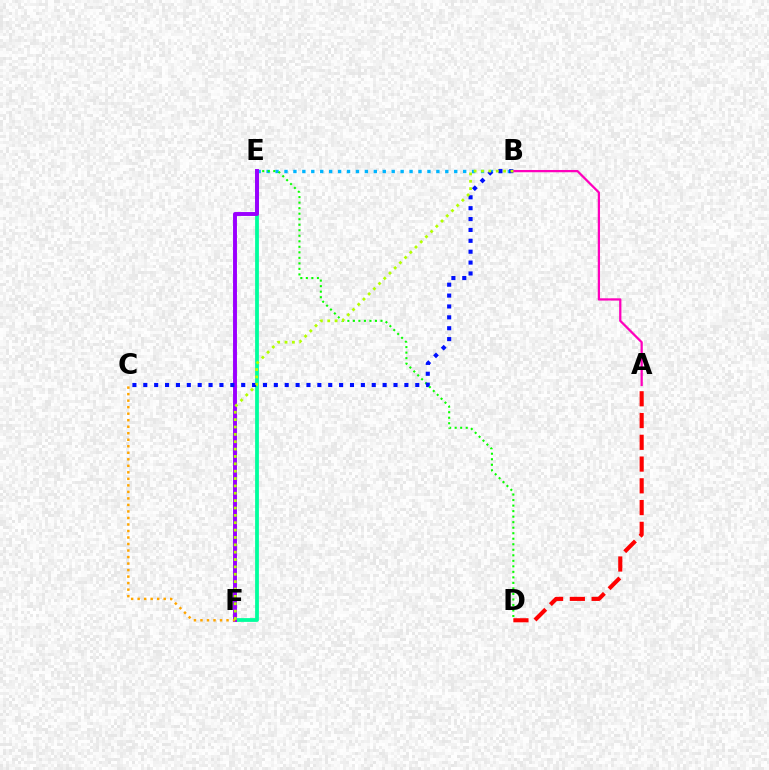{('B', 'E'): [{'color': '#00b5ff', 'line_style': 'dotted', 'thickness': 2.43}], ('D', 'E'): [{'color': '#08ff00', 'line_style': 'dotted', 'thickness': 1.5}], ('E', 'F'): [{'color': '#00ff9d', 'line_style': 'solid', 'thickness': 2.72}, {'color': '#9b00ff', 'line_style': 'solid', 'thickness': 2.83}], ('B', 'C'): [{'color': '#0010ff', 'line_style': 'dotted', 'thickness': 2.96}], ('C', 'F'): [{'color': '#ffa500', 'line_style': 'dotted', 'thickness': 1.77}], ('A', 'B'): [{'color': '#ff00bd', 'line_style': 'solid', 'thickness': 1.62}], ('A', 'D'): [{'color': '#ff0000', 'line_style': 'dashed', 'thickness': 2.96}], ('B', 'F'): [{'color': '#b3ff00', 'line_style': 'dotted', 'thickness': 2.0}]}